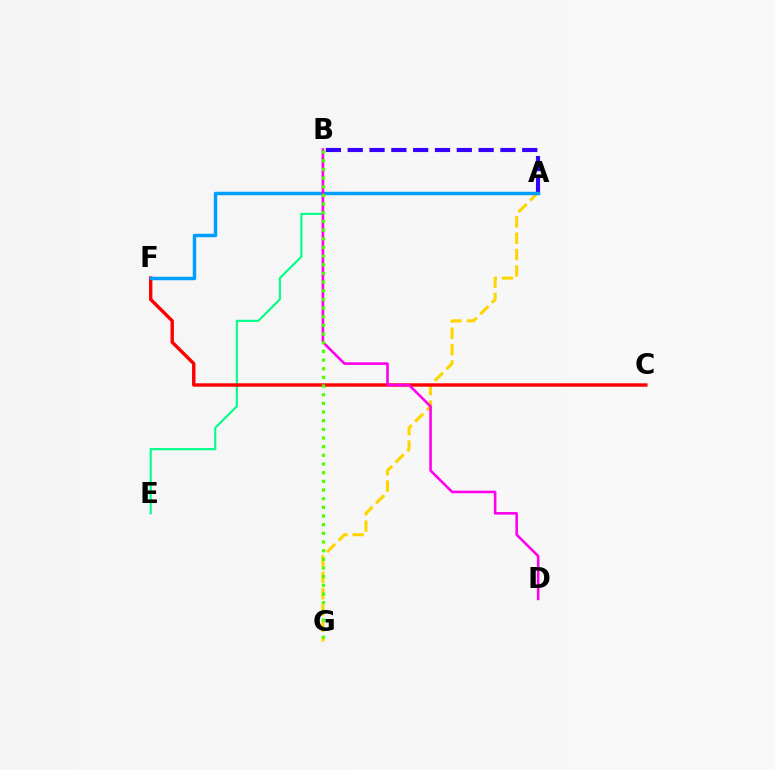{('A', 'G'): [{'color': '#ffd500', 'line_style': 'dashed', 'thickness': 2.22}], ('B', 'E'): [{'color': '#00ff86', 'line_style': 'solid', 'thickness': 1.53}], ('C', 'F'): [{'color': '#ff0000', 'line_style': 'solid', 'thickness': 2.45}], ('A', 'B'): [{'color': '#3700ff', 'line_style': 'dashed', 'thickness': 2.96}], ('A', 'F'): [{'color': '#009eff', 'line_style': 'solid', 'thickness': 2.5}], ('B', 'D'): [{'color': '#ff00ed', 'line_style': 'solid', 'thickness': 1.86}], ('B', 'G'): [{'color': '#4fff00', 'line_style': 'dotted', 'thickness': 2.35}]}